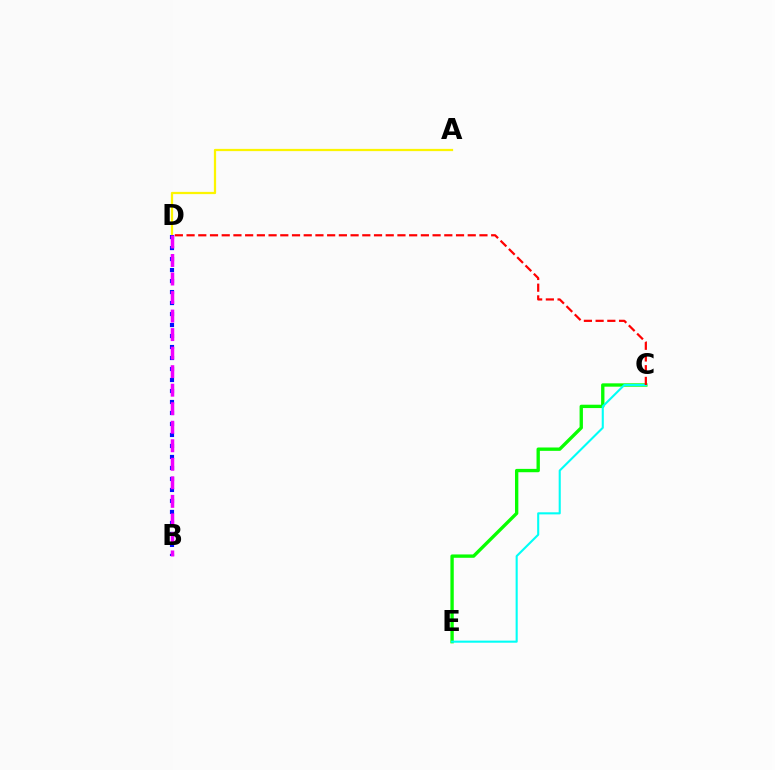{('C', 'E'): [{'color': '#08ff00', 'line_style': 'solid', 'thickness': 2.41}, {'color': '#00fff6', 'line_style': 'solid', 'thickness': 1.51}], ('A', 'D'): [{'color': '#fcf500', 'line_style': 'solid', 'thickness': 1.62}], ('B', 'D'): [{'color': '#0010ff', 'line_style': 'dotted', 'thickness': 2.99}, {'color': '#ee00ff', 'line_style': 'dashed', 'thickness': 2.52}], ('C', 'D'): [{'color': '#ff0000', 'line_style': 'dashed', 'thickness': 1.59}]}